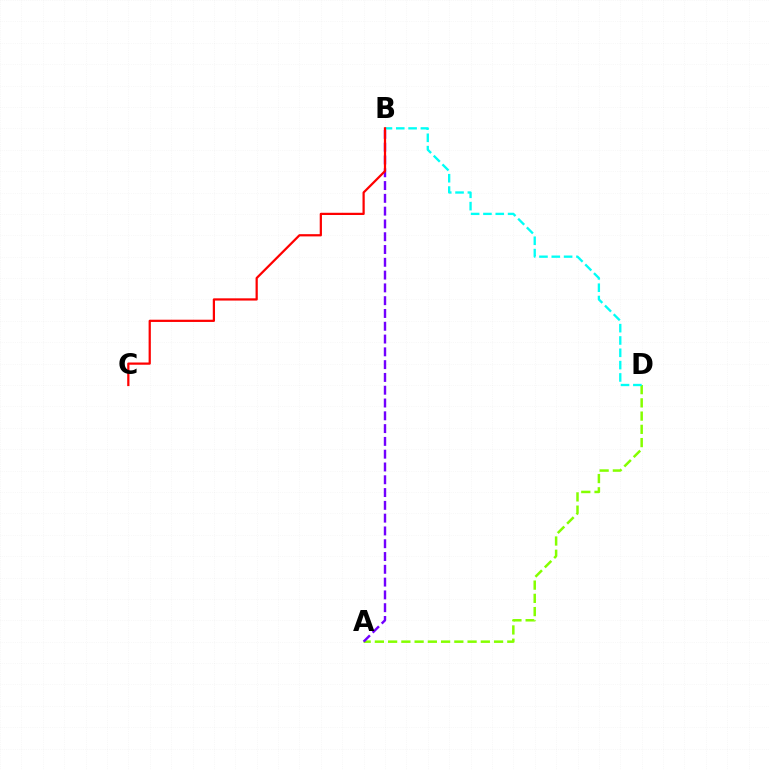{('A', 'D'): [{'color': '#84ff00', 'line_style': 'dashed', 'thickness': 1.8}], ('A', 'B'): [{'color': '#7200ff', 'line_style': 'dashed', 'thickness': 1.74}], ('B', 'D'): [{'color': '#00fff6', 'line_style': 'dashed', 'thickness': 1.67}], ('B', 'C'): [{'color': '#ff0000', 'line_style': 'solid', 'thickness': 1.61}]}